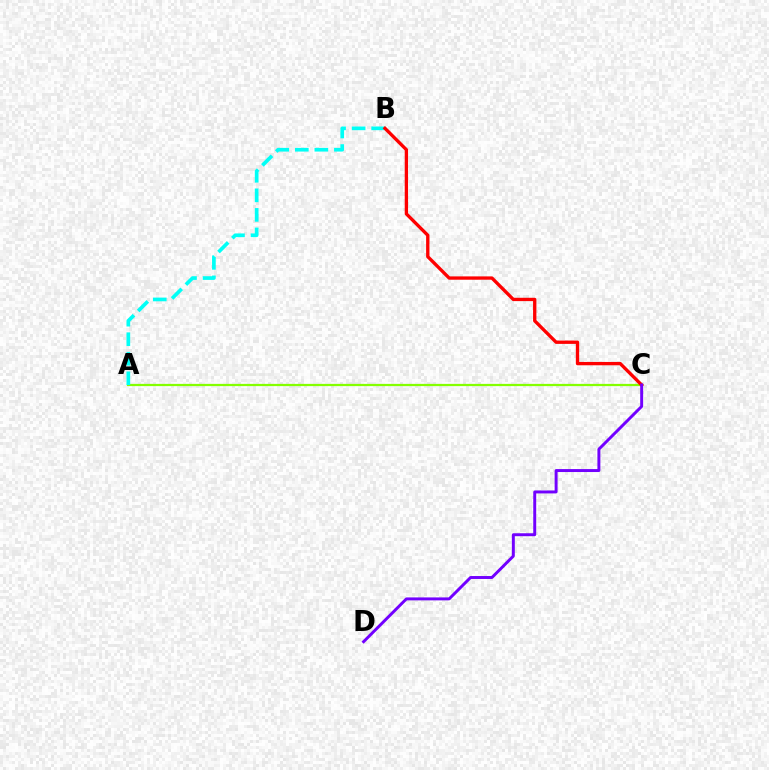{('A', 'C'): [{'color': '#84ff00', 'line_style': 'solid', 'thickness': 1.61}], ('A', 'B'): [{'color': '#00fff6', 'line_style': 'dashed', 'thickness': 2.66}], ('B', 'C'): [{'color': '#ff0000', 'line_style': 'solid', 'thickness': 2.4}], ('C', 'D'): [{'color': '#7200ff', 'line_style': 'solid', 'thickness': 2.12}]}